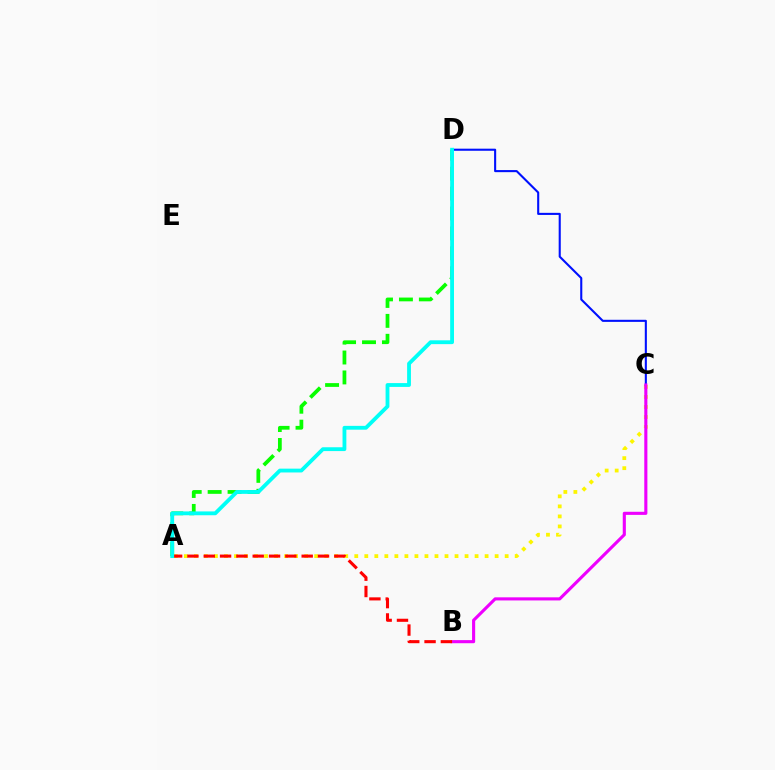{('A', 'D'): [{'color': '#08ff00', 'line_style': 'dashed', 'thickness': 2.71}, {'color': '#00fff6', 'line_style': 'solid', 'thickness': 2.75}], ('A', 'C'): [{'color': '#fcf500', 'line_style': 'dotted', 'thickness': 2.72}], ('C', 'D'): [{'color': '#0010ff', 'line_style': 'solid', 'thickness': 1.51}], ('B', 'C'): [{'color': '#ee00ff', 'line_style': 'solid', 'thickness': 2.24}], ('A', 'B'): [{'color': '#ff0000', 'line_style': 'dashed', 'thickness': 2.22}]}